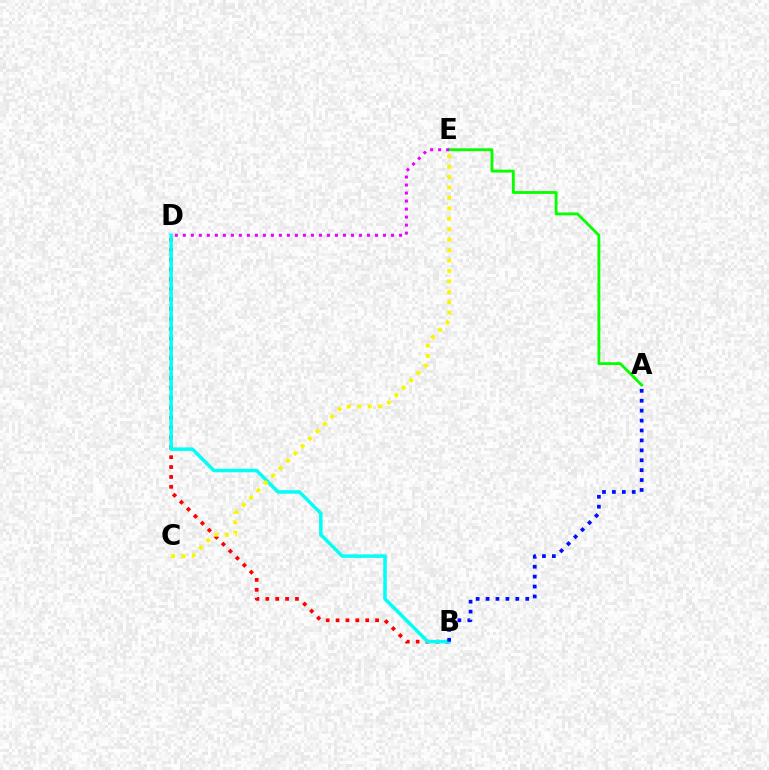{('A', 'E'): [{'color': '#08ff00', 'line_style': 'solid', 'thickness': 2.04}], ('B', 'D'): [{'color': '#ff0000', 'line_style': 'dotted', 'thickness': 2.69}, {'color': '#00fff6', 'line_style': 'solid', 'thickness': 2.51}], ('D', 'E'): [{'color': '#ee00ff', 'line_style': 'dotted', 'thickness': 2.18}], ('C', 'E'): [{'color': '#fcf500', 'line_style': 'dotted', 'thickness': 2.83}], ('A', 'B'): [{'color': '#0010ff', 'line_style': 'dotted', 'thickness': 2.69}]}